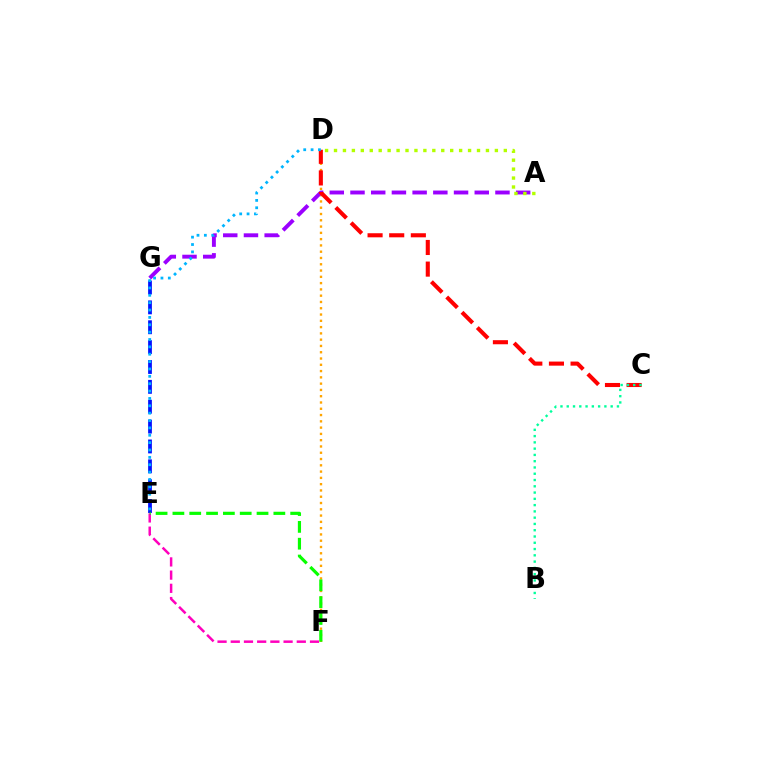{('D', 'F'): [{'color': '#ffa500', 'line_style': 'dotted', 'thickness': 1.71}], ('E', 'F'): [{'color': '#ff00bd', 'line_style': 'dashed', 'thickness': 1.79}, {'color': '#08ff00', 'line_style': 'dashed', 'thickness': 2.29}], ('A', 'G'): [{'color': '#9b00ff', 'line_style': 'dashed', 'thickness': 2.81}], ('E', 'G'): [{'color': '#0010ff', 'line_style': 'dashed', 'thickness': 2.7}], ('C', 'D'): [{'color': '#ff0000', 'line_style': 'dashed', 'thickness': 2.94}], ('B', 'C'): [{'color': '#00ff9d', 'line_style': 'dotted', 'thickness': 1.7}], ('D', 'E'): [{'color': '#00b5ff', 'line_style': 'dotted', 'thickness': 2.0}], ('A', 'D'): [{'color': '#b3ff00', 'line_style': 'dotted', 'thickness': 2.43}]}